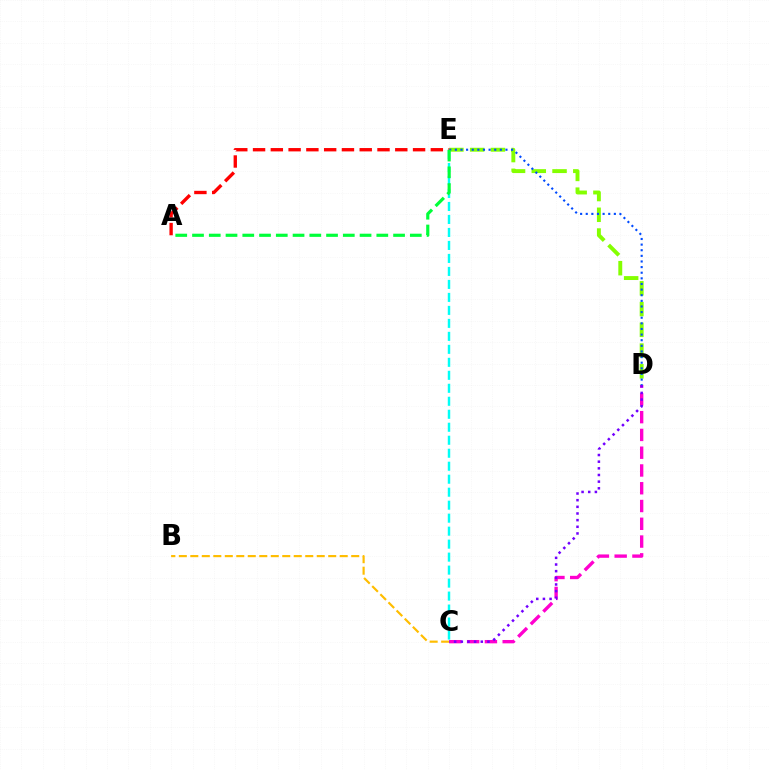{('D', 'E'): [{'color': '#84ff00', 'line_style': 'dashed', 'thickness': 2.82}, {'color': '#004bff', 'line_style': 'dotted', 'thickness': 1.53}], ('C', 'D'): [{'color': '#ff00cf', 'line_style': 'dashed', 'thickness': 2.41}, {'color': '#7200ff', 'line_style': 'dotted', 'thickness': 1.81}], ('C', 'E'): [{'color': '#00fff6', 'line_style': 'dashed', 'thickness': 1.76}], ('B', 'C'): [{'color': '#ffbd00', 'line_style': 'dashed', 'thickness': 1.56}], ('A', 'E'): [{'color': '#ff0000', 'line_style': 'dashed', 'thickness': 2.42}, {'color': '#00ff39', 'line_style': 'dashed', 'thickness': 2.28}]}